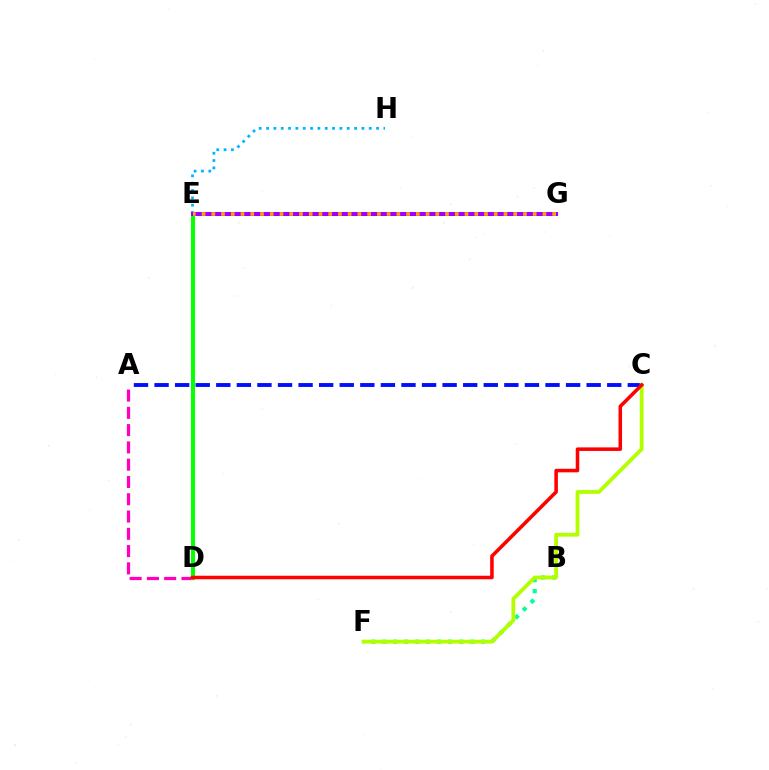{('A', 'D'): [{'color': '#ff00bd', 'line_style': 'dashed', 'thickness': 2.35}], ('B', 'F'): [{'color': '#00ff9d', 'line_style': 'dotted', 'thickness': 2.99}], ('E', 'H'): [{'color': '#00b5ff', 'line_style': 'dotted', 'thickness': 1.99}], ('D', 'E'): [{'color': '#08ff00', 'line_style': 'solid', 'thickness': 2.91}], ('E', 'G'): [{'color': '#9b00ff', 'line_style': 'solid', 'thickness': 2.9}, {'color': '#ffa500', 'line_style': 'dotted', 'thickness': 2.65}], ('A', 'C'): [{'color': '#0010ff', 'line_style': 'dashed', 'thickness': 2.8}], ('C', 'F'): [{'color': '#b3ff00', 'line_style': 'solid', 'thickness': 2.75}], ('C', 'D'): [{'color': '#ff0000', 'line_style': 'solid', 'thickness': 2.55}]}